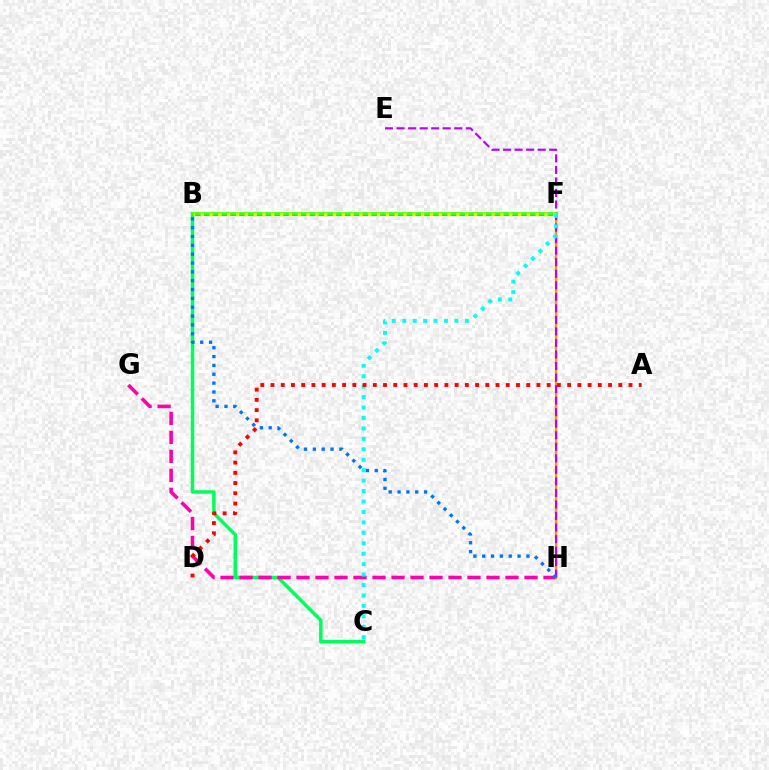{('B', 'C'): [{'color': '#00ff5c', 'line_style': 'solid', 'thickness': 2.51}], ('G', 'H'): [{'color': '#ff00ac', 'line_style': 'dashed', 'thickness': 2.58}], ('F', 'H'): [{'color': '#ff9400', 'line_style': 'solid', 'thickness': 1.64}], ('E', 'H'): [{'color': '#b900ff', 'line_style': 'dashed', 'thickness': 1.57}], ('B', 'F'): [{'color': '#2500ff', 'line_style': 'solid', 'thickness': 2.11}, {'color': '#3dff00', 'line_style': 'solid', 'thickness': 2.65}, {'color': '#d1ff00', 'line_style': 'dotted', 'thickness': 2.39}], ('B', 'H'): [{'color': '#0074ff', 'line_style': 'dotted', 'thickness': 2.4}], ('C', 'F'): [{'color': '#00fff6', 'line_style': 'dotted', 'thickness': 2.84}], ('A', 'D'): [{'color': '#ff0000', 'line_style': 'dotted', 'thickness': 2.78}]}